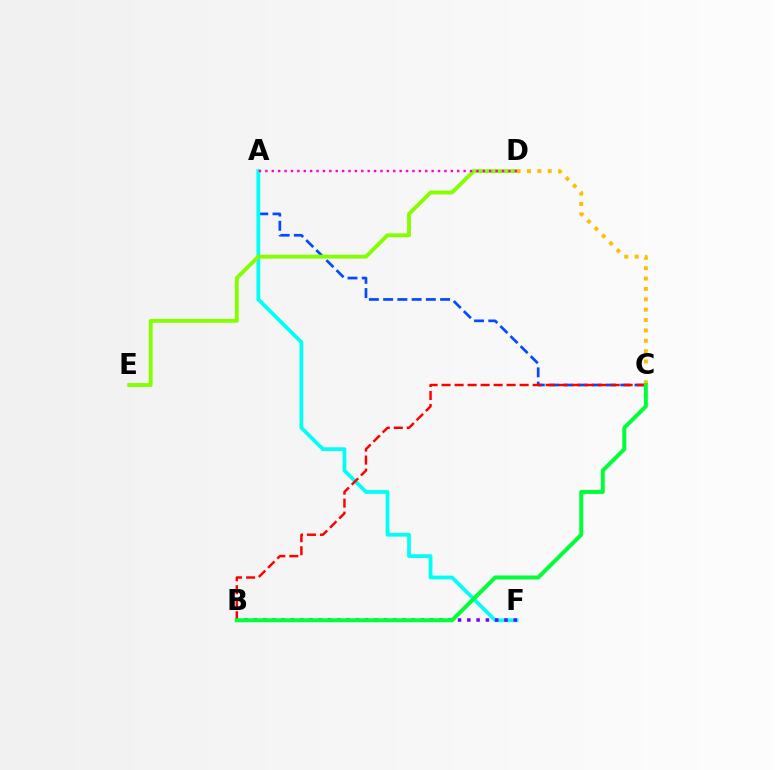{('A', 'C'): [{'color': '#004bff', 'line_style': 'dashed', 'thickness': 1.94}], ('A', 'F'): [{'color': '#00fff6', 'line_style': 'solid', 'thickness': 2.72}], ('B', 'F'): [{'color': '#7200ff', 'line_style': 'dotted', 'thickness': 2.52}], ('D', 'E'): [{'color': '#84ff00', 'line_style': 'solid', 'thickness': 2.79}], ('B', 'C'): [{'color': '#ff0000', 'line_style': 'dashed', 'thickness': 1.77}, {'color': '#00ff39', 'line_style': 'solid', 'thickness': 2.87}], ('C', 'D'): [{'color': '#ffbd00', 'line_style': 'dotted', 'thickness': 2.82}], ('A', 'D'): [{'color': '#ff00cf', 'line_style': 'dotted', 'thickness': 1.74}]}